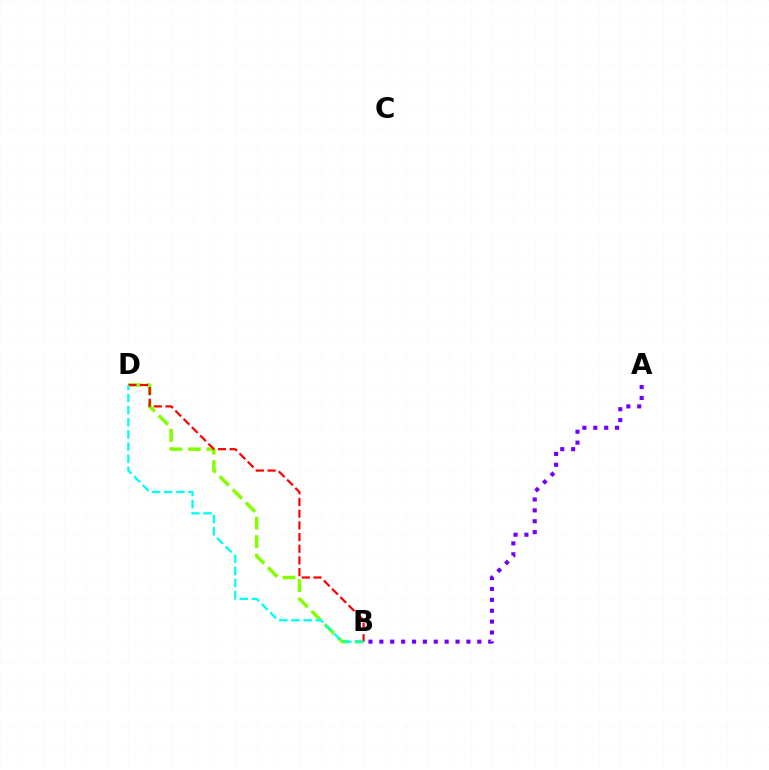{('A', 'B'): [{'color': '#7200ff', 'line_style': 'dotted', 'thickness': 2.96}], ('B', 'D'): [{'color': '#84ff00', 'line_style': 'dashed', 'thickness': 2.52}, {'color': '#ff0000', 'line_style': 'dashed', 'thickness': 1.59}, {'color': '#00fff6', 'line_style': 'dashed', 'thickness': 1.65}]}